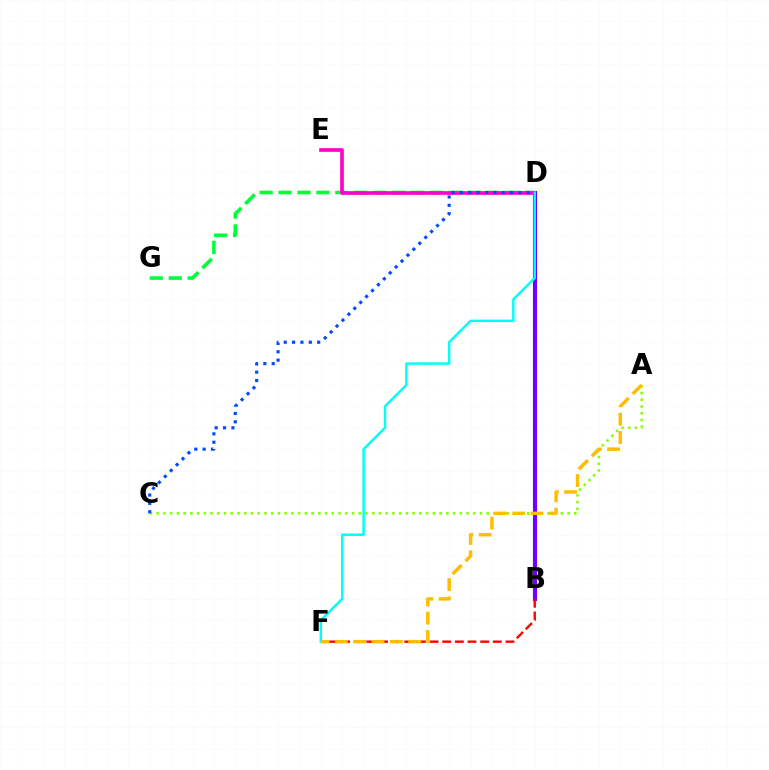{('D', 'G'): [{'color': '#00ff39', 'line_style': 'dashed', 'thickness': 2.57}], ('A', 'C'): [{'color': '#84ff00', 'line_style': 'dotted', 'thickness': 1.83}], ('D', 'E'): [{'color': '#ff00cf', 'line_style': 'solid', 'thickness': 2.65}], ('C', 'D'): [{'color': '#004bff', 'line_style': 'dotted', 'thickness': 2.27}], ('B', 'D'): [{'color': '#7200ff', 'line_style': 'solid', 'thickness': 2.98}], ('B', 'F'): [{'color': '#ff0000', 'line_style': 'dashed', 'thickness': 1.72}], ('D', 'F'): [{'color': '#00fff6', 'line_style': 'solid', 'thickness': 1.77}], ('A', 'F'): [{'color': '#ffbd00', 'line_style': 'dashed', 'thickness': 2.49}]}